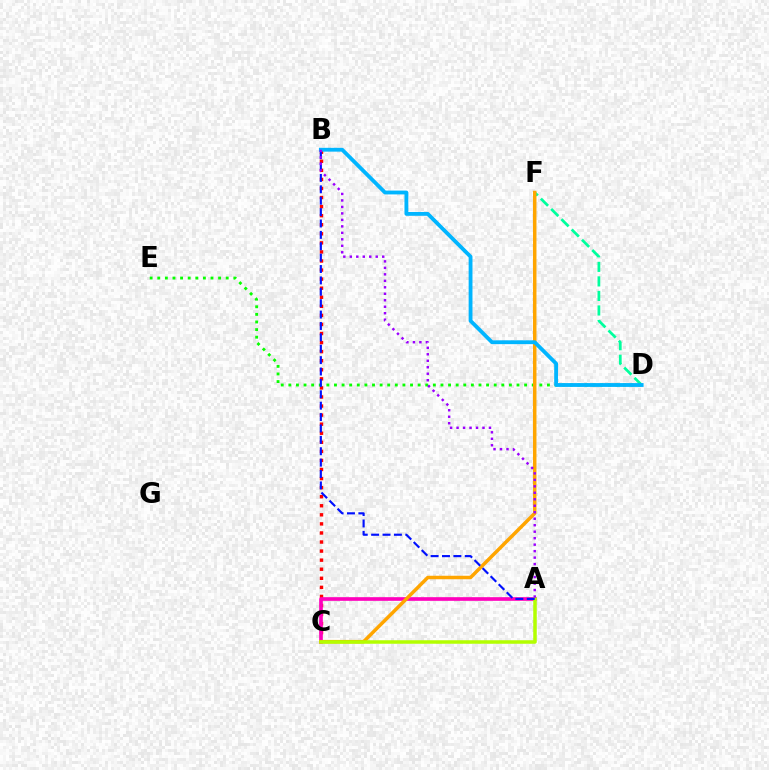{('B', 'C'): [{'color': '#ff0000', 'line_style': 'dotted', 'thickness': 2.46}], ('D', 'F'): [{'color': '#00ff9d', 'line_style': 'dashed', 'thickness': 1.97}], ('A', 'C'): [{'color': '#ff00bd', 'line_style': 'solid', 'thickness': 2.63}, {'color': '#b3ff00', 'line_style': 'solid', 'thickness': 2.53}], ('D', 'E'): [{'color': '#08ff00', 'line_style': 'dotted', 'thickness': 2.07}], ('C', 'F'): [{'color': '#ffa500', 'line_style': 'solid', 'thickness': 2.51}], ('B', 'D'): [{'color': '#00b5ff', 'line_style': 'solid', 'thickness': 2.76}], ('A', 'B'): [{'color': '#0010ff', 'line_style': 'dashed', 'thickness': 1.55}, {'color': '#9b00ff', 'line_style': 'dotted', 'thickness': 1.76}]}